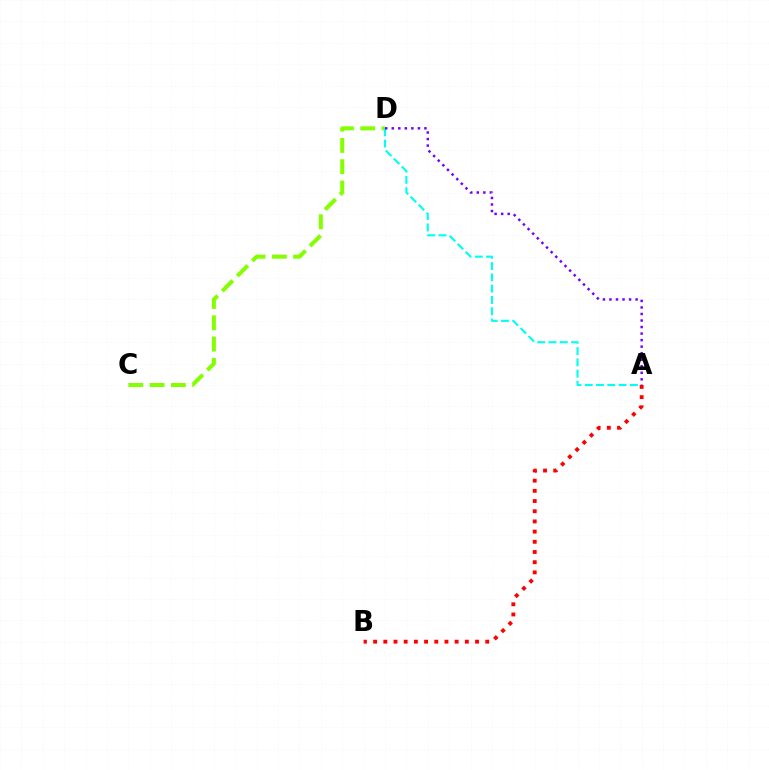{('C', 'D'): [{'color': '#84ff00', 'line_style': 'dashed', 'thickness': 2.89}], ('A', 'D'): [{'color': '#00fff6', 'line_style': 'dashed', 'thickness': 1.53}, {'color': '#7200ff', 'line_style': 'dotted', 'thickness': 1.78}], ('A', 'B'): [{'color': '#ff0000', 'line_style': 'dotted', 'thickness': 2.77}]}